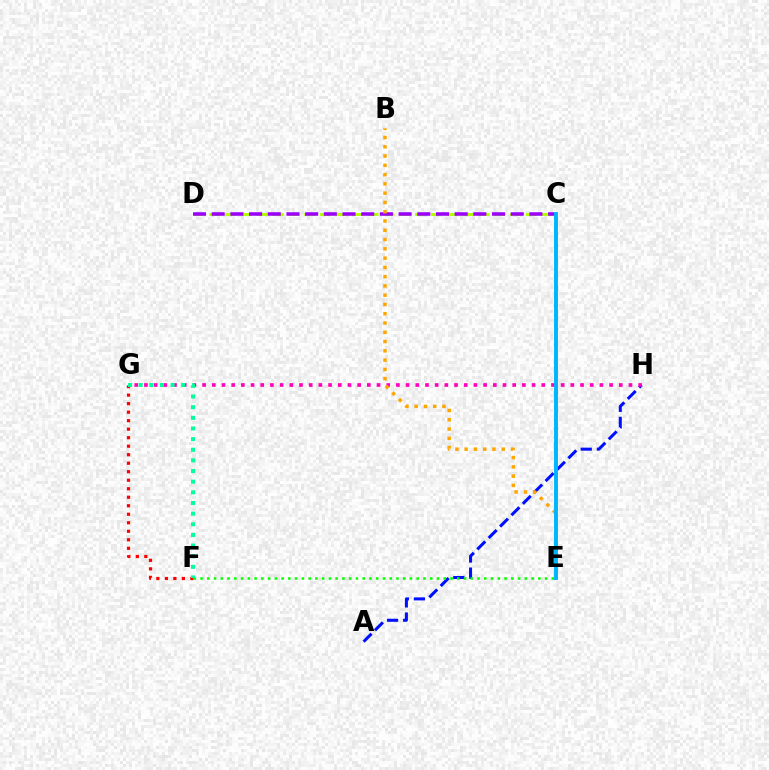{('A', 'H'): [{'color': '#0010ff', 'line_style': 'dashed', 'thickness': 2.19}], ('C', 'D'): [{'color': '#b3ff00', 'line_style': 'dashed', 'thickness': 2.15}, {'color': '#9b00ff', 'line_style': 'dashed', 'thickness': 2.54}], ('G', 'H'): [{'color': '#ff00bd', 'line_style': 'dotted', 'thickness': 2.63}], ('E', 'F'): [{'color': '#08ff00', 'line_style': 'dotted', 'thickness': 1.84}], ('B', 'E'): [{'color': '#ffa500', 'line_style': 'dotted', 'thickness': 2.52}], ('F', 'G'): [{'color': '#ff0000', 'line_style': 'dotted', 'thickness': 2.31}, {'color': '#00ff9d', 'line_style': 'dotted', 'thickness': 2.89}], ('C', 'E'): [{'color': '#00b5ff', 'line_style': 'solid', 'thickness': 2.82}]}